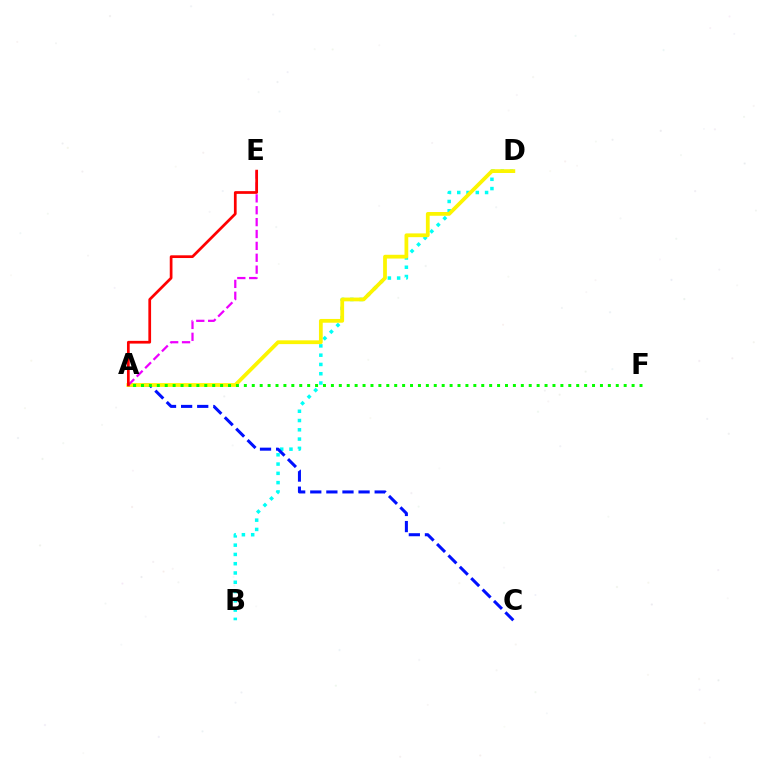{('B', 'D'): [{'color': '#00fff6', 'line_style': 'dotted', 'thickness': 2.52}], ('A', 'C'): [{'color': '#0010ff', 'line_style': 'dashed', 'thickness': 2.19}], ('A', 'D'): [{'color': '#fcf500', 'line_style': 'solid', 'thickness': 2.71}], ('A', 'E'): [{'color': '#ee00ff', 'line_style': 'dashed', 'thickness': 1.61}, {'color': '#ff0000', 'line_style': 'solid', 'thickness': 1.96}], ('A', 'F'): [{'color': '#08ff00', 'line_style': 'dotted', 'thickness': 2.15}]}